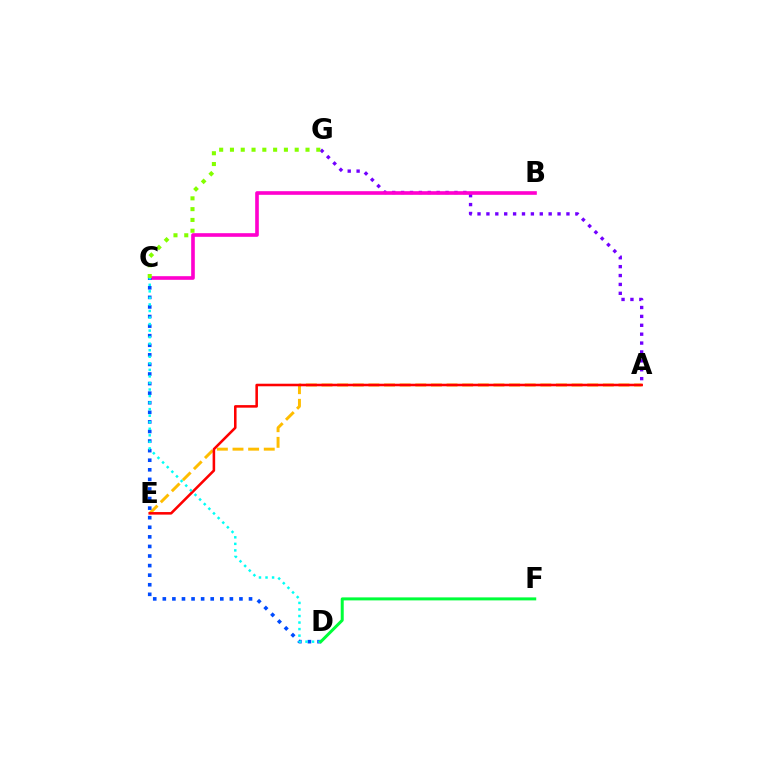{('A', 'E'): [{'color': '#ffbd00', 'line_style': 'dashed', 'thickness': 2.12}, {'color': '#ff0000', 'line_style': 'solid', 'thickness': 1.84}], ('A', 'G'): [{'color': '#7200ff', 'line_style': 'dotted', 'thickness': 2.42}], ('B', 'C'): [{'color': '#ff00cf', 'line_style': 'solid', 'thickness': 2.61}], ('C', 'G'): [{'color': '#84ff00', 'line_style': 'dotted', 'thickness': 2.93}], ('C', 'D'): [{'color': '#004bff', 'line_style': 'dotted', 'thickness': 2.6}, {'color': '#00fff6', 'line_style': 'dotted', 'thickness': 1.78}], ('D', 'F'): [{'color': '#00ff39', 'line_style': 'solid', 'thickness': 2.16}]}